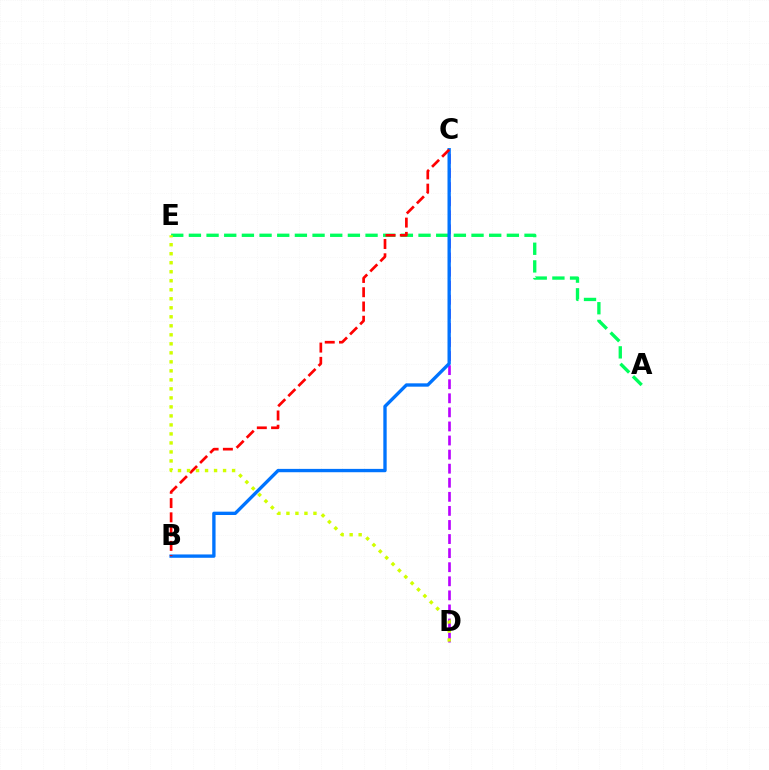{('A', 'E'): [{'color': '#00ff5c', 'line_style': 'dashed', 'thickness': 2.4}], ('C', 'D'): [{'color': '#b900ff', 'line_style': 'dashed', 'thickness': 1.91}], ('B', 'C'): [{'color': '#0074ff', 'line_style': 'solid', 'thickness': 2.41}, {'color': '#ff0000', 'line_style': 'dashed', 'thickness': 1.94}], ('D', 'E'): [{'color': '#d1ff00', 'line_style': 'dotted', 'thickness': 2.45}]}